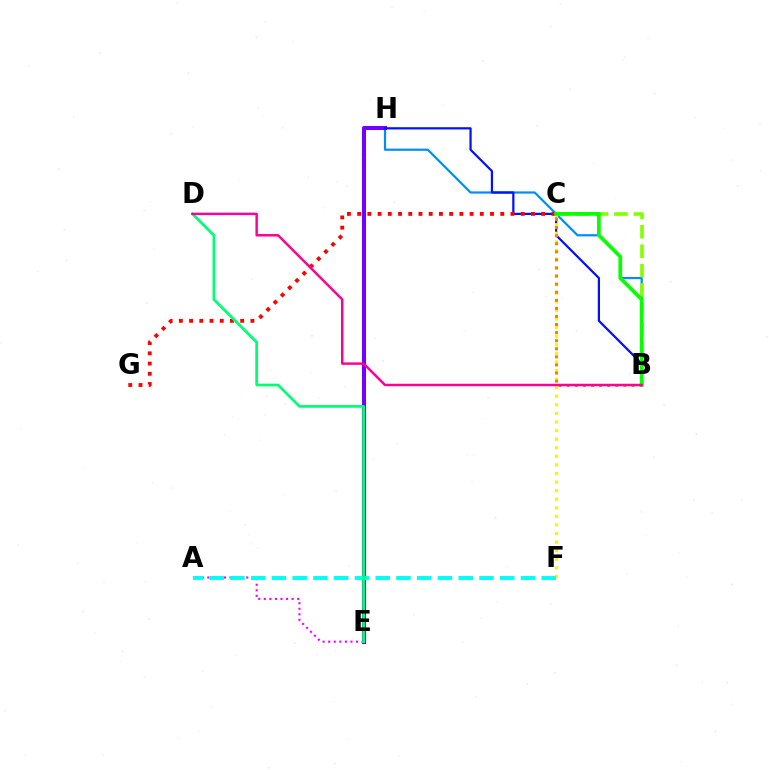{('B', 'H'): [{'color': '#008cff', 'line_style': 'solid', 'thickness': 1.59}, {'color': '#0010ff', 'line_style': 'solid', 'thickness': 1.6}], ('B', 'C'): [{'color': '#84ff00', 'line_style': 'dashed', 'thickness': 2.64}, {'color': '#ff7c00', 'line_style': 'dotted', 'thickness': 2.2}, {'color': '#08ff00', 'line_style': 'solid', 'thickness': 2.67}], ('E', 'H'): [{'color': '#7200ff', 'line_style': 'solid', 'thickness': 2.92}], ('A', 'E'): [{'color': '#ee00ff', 'line_style': 'dotted', 'thickness': 1.51}], ('C', 'F'): [{'color': '#fcf500', 'line_style': 'dotted', 'thickness': 2.33}], ('C', 'G'): [{'color': '#ff0000', 'line_style': 'dotted', 'thickness': 2.78}], ('A', 'F'): [{'color': '#00fff6', 'line_style': 'dashed', 'thickness': 2.82}], ('D', 'E'): [{'color': '#00ff74', 'line_style': 'solid', 'thickness': 1.98}], ('B', 'D'): [{'color': '#ff0094', 'line_style': 'solid', 'thickness': 1.77}]}